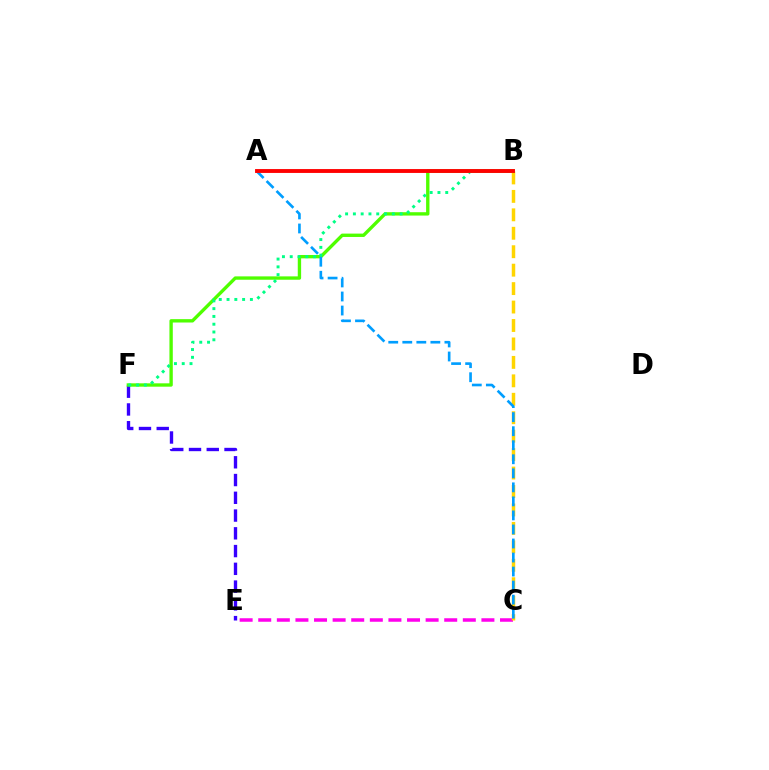{('C', 'E'): [{'color': '#ff00ed', 'line_style': 'dashed', 'thickness': 2.53}], ('E', 'F'): [{'color': '#3700ff', 'line_style': 'dashed', 'thickness': 2.41}], ('B', 'C'): [{'color': '#ffd500', 'line_style': 'dashed', 'thickness': 2.51}], ('B', 'F'): [{'color': '#4fff00', 'line_style': 'solid', 'thickness': 2.42}, {'color': '#00ff86', 'line_style': 'dotted', 'thickness': 2.12}], ('A', 'C'): [{'color': '#009eff', 'line_style': 'dashed', 'thickness': 1.91}], ('A', 'B'): [{'color': '#ff0000', 'line_style': 'solid', 'thickness': 2.79}]}